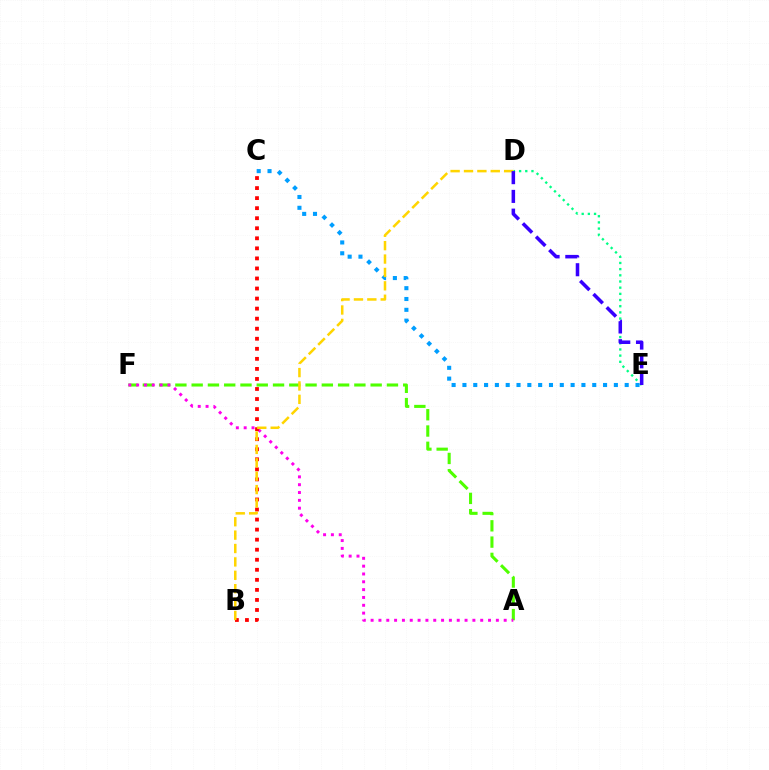{('D', 'E'): [{'color': '#00ff86', 'line_style': 'dotted', 'thickness': 1.68}, {'color': '#3700ff', 'line_style': 'dashed', 'thickness': 2.55}], ('A', 'F'): [{'color': '#4fff00', 'line_style': 'dashed', 'thickness': 2.21}, {'color': '#ff00ed', 'line_style': 'dotted', 'thickness': 2.13}], ('B', 'C'): [{'color': '#ff0000', 'line_style': 'dotted', 'thickness': 2.73}], ('C', 'E'): [{'color': '#009eff', 'line_style': 'dotted', 'thickness': 2.94}], ('B', 'D'): [{'color': '#ffd500', 'line_style': 'dashed', 'thickness': 1.82}]}